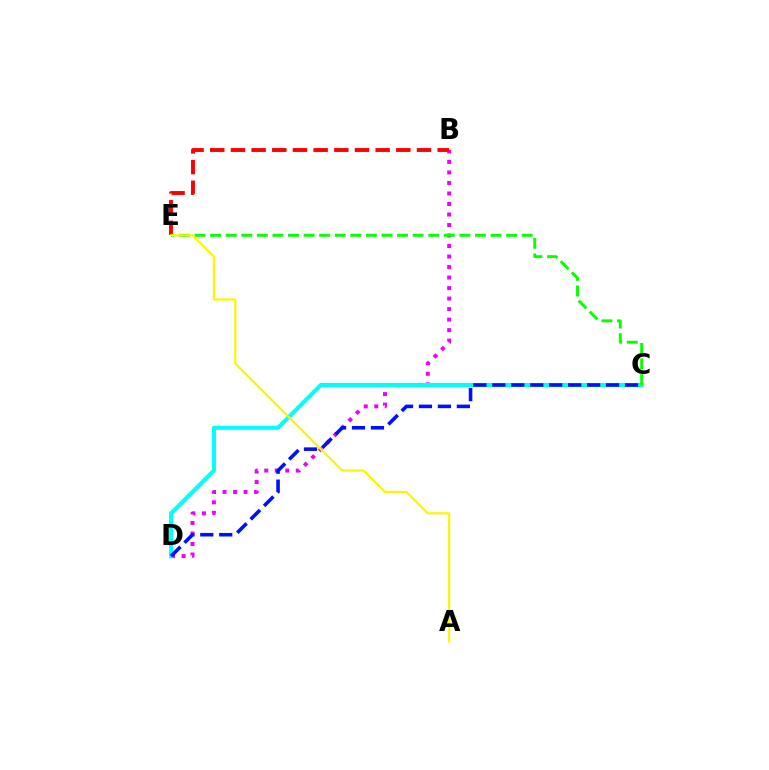{('B', 'D'): [{'color': '#ee00ff', 'line_style': 'dotted', 'thickness': 2.86}], ('B', 'E'): [{'color': '#ff0000', 'line_style': 'dashed', 'thickness': 2.81}], ('C', 'D'): [{'color': '#00fff6', 'line_style': 'solid', 'thickness': 2.94}, {'color': '#0010ff', 'line_style': 'dashed', 'thickness': 2.58}], ('C', 'E'): [{'color': '#08ff00', 'line_style': 'dashed', 'thickness': 2.12}], ('A', 'E'): [{'color': '#fcf500', 'line_style': 'solid', 'thickness': 1.55}]}